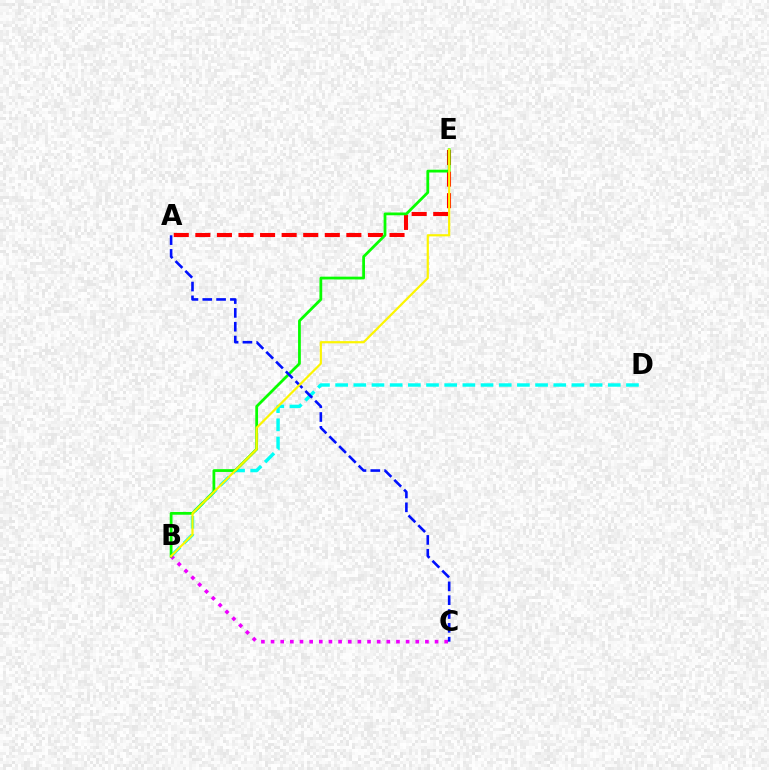{('A', 'E'): [{'color': '#ff0000', 'line_style': 'dashed', 'thickness': 2.93}], ('B', 'D'): [{'color': '#00fff6', 'line_style': 'dashed', 'thickness': 2.47}], ('B', 'C'): [{'color': '#ee00ff', 'line_style': 'dotted', 'thickness': 2.62}], ('B', 'E'): [{'color': '#08ff00', 'line_style': 'solid', 'thickness': 2.0}, {'color': '#fcf500', 'line_style': 'solid', 'thickness': 1.58}], ('A', 'C'): [{'color': '#0010ff', 'line_style': 'dashed', 'thickness': 1.88}]}